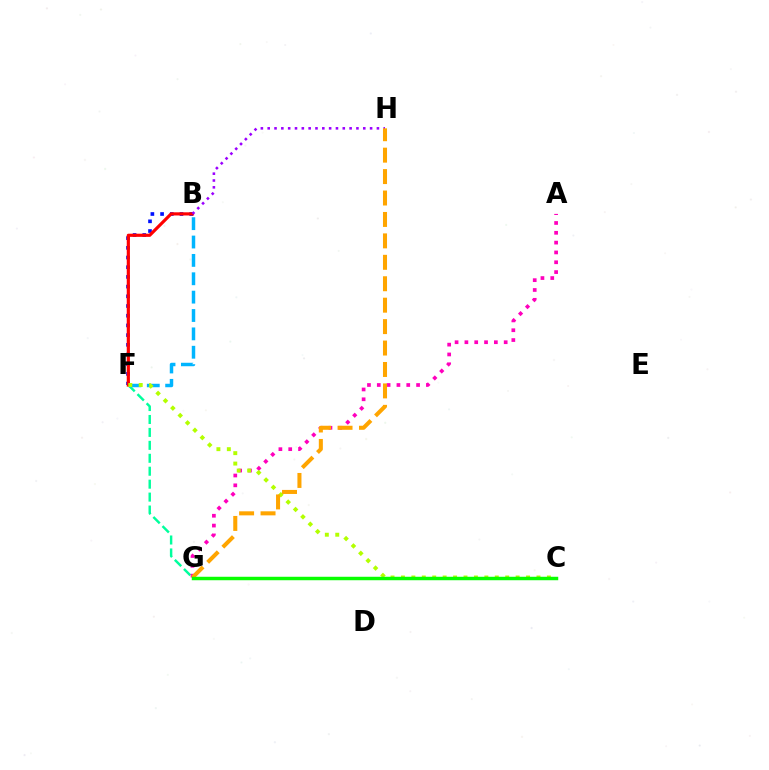{('F', 'G'): [{'color': '#00ff9d', 'line_style': 'dashed', 'thickness': 1.76}], ('B', 'F'): [{'color': '#00b5ff', 'line_style': 'dashed', 'thickness': 2.5}, {'color': '#0010ff', 'line_style': 'dotted', 'thickness': 2.64}, {'color': '#ff0000', 'line_style': 'solid', 'thickness': 2.28}], ('A', 'G'): [{'color': '#ff00bd', 'line_style': 'dotted', 'thickness': 2.67}], ('B', 'H'): [{'color': '#9b00ff', 'line_style': 'dotted', 'thickness': 1.85}], ('C', 'F'): [{'color': '#b3ff00', 'line_style': 'dotted', 'thickness': 2.83}], ('G', 'H'): [{'color': '#ffa500', 'line_style': 'dashed', 'thickness': 2.91}], ('C', 'G'): [{'color': '#08ff00', 'line_style': 'solid', 'thickness': 2.49}]}